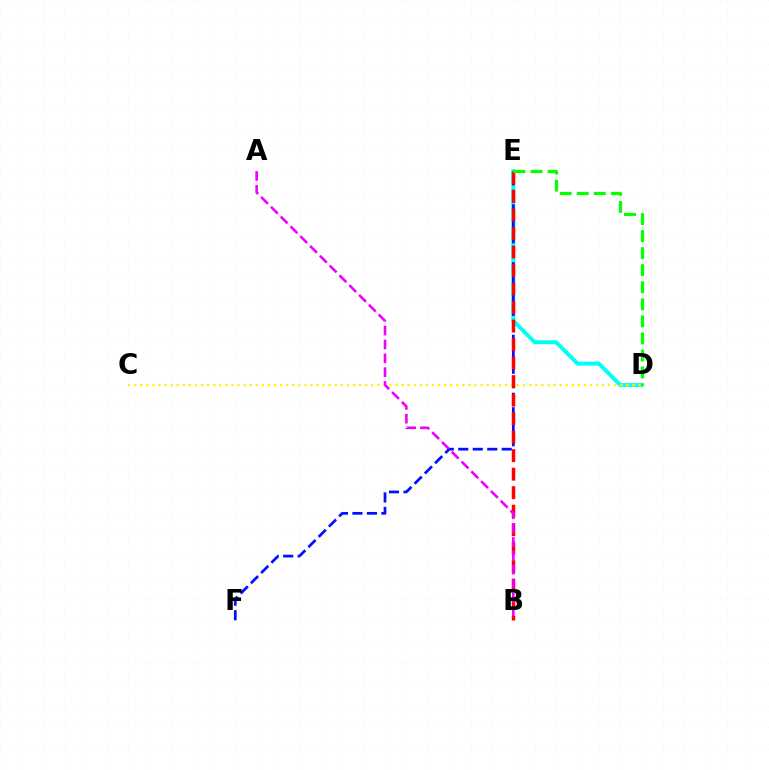{('D', 'E'): [{'color': '#00fff6', 'line_style': 'solid', 'thickness': 2.84}, {'color': '#08ff00', 'line_style': 'dashed', 'thickness': 2.32}], ('E', 'F'): [{'color': '#0010ff', 'line_style': 'dashed', 'thickness': 1.97}], ('C', 'D'): [{'color': '#fcf500', 'line_style': 'dotted', 'thickness': 1.65}], ('B', 'E'): [{'color': '#ff0000', 'line_style': 'dashed', 'thickness': 2.51}], ('A', 'B'): [{'color': '#ee00ff', 'line_style': 'dashed', 'thickness': 1.88}]}